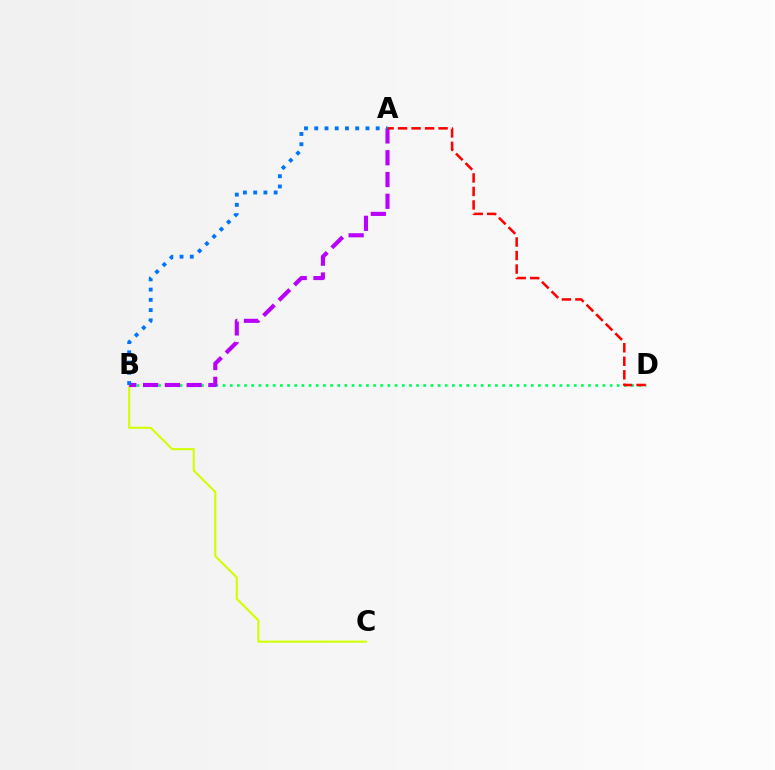{('B', 'C'): [{'color': '#d1ff00', 'line_style': 'solid', 'thickness': 1.5}], ('B', 'D'): [{'color': '#00ff5c', 'line_style': 'dotted', 'thickness': 1.95}], ('A', 'B'): [{'color': '#b900ff', 'line_style': 'dashed', 'thickness': 2.96}, {'color': '#0074ff', 'line_style': 'dotted', 'thickness': 2.78}], ('A', 'D'): [{'color': '#ff0000', 'line_style': 'dashed', 'thickness': 1.84}]}